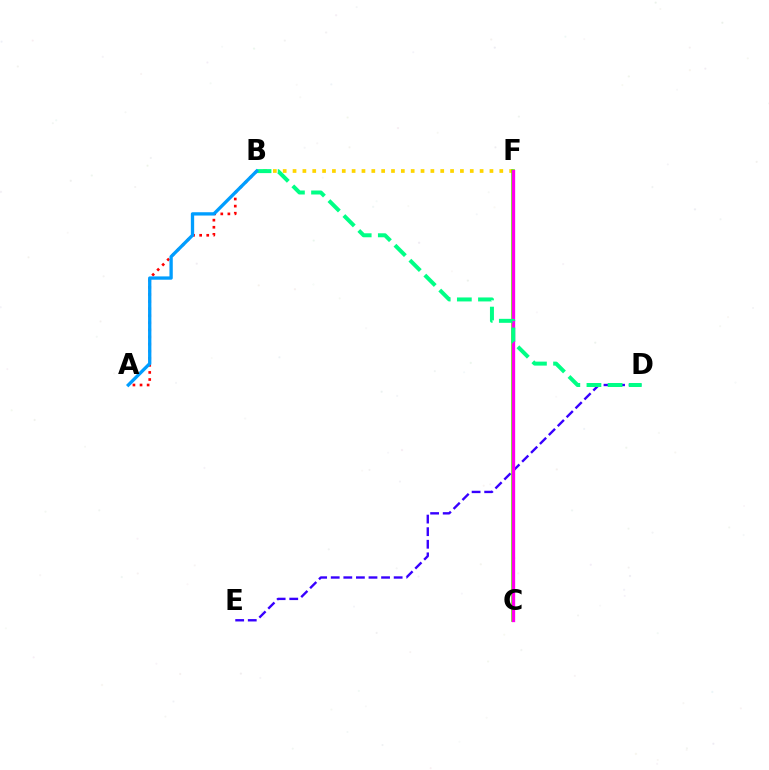{('B', 'F'): [{'color': '#ffd500', 'line_style': 'dotted', 'thickness': 2.68}], ('C', 'F'): [{'color': '#4fff00', 'line_style': 'solid', 'thickness': 2.6}, {'color': '#ff00ed', 'line_style': 'solid', 'thickness': 2.39}], ('D', 'E'): [{'color': '#3700ff', 'line_style': 'dashed', 'thickness': 1.71}], ('A', 'B'): [{'color': '#ff0000', 'line_style': 'dotted', 'thickness': 1.93}, {'color': '#009eff', 'line_style': 'solid', 'thickness': 2.39}], ('B', 'D'): [{'color': '#00ff86', 'line_style': 'dashed', 'thickness': 2.87}]}